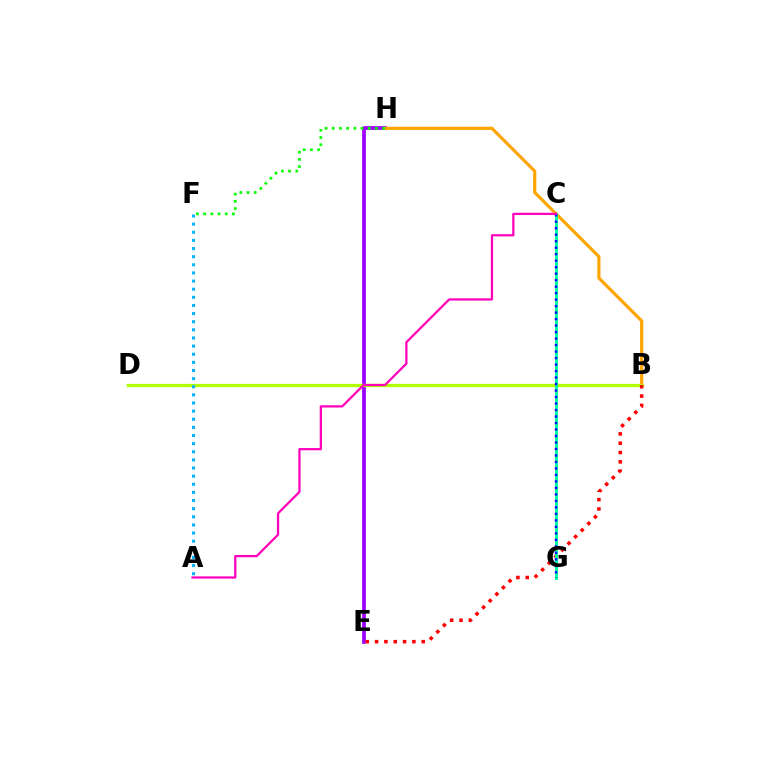{('E', 'H'): [{'color': '#9b00ff', 'line_style': 'solid', 'thickness': 2.69}], ('B', 'H'): [{'color': '#ffa500', 'line_style': 'solid', 'thickness': 2.28}], ('B', 'D'): [{'color': '#b3ff00', 'line_style': 'solid', 'thickness': 2.36}], ('B', 'E'): [{'color': '#ff0000', 'line_style': 'dotted', 'thickness': 2.53}], ('A', 'F'): [{'color': '#00b5ff', 'line_style': 'dotted', 'thickness': 2.21}], ('C', 'G'): [{'color': '#00ff9d', 'line_style': 'solid', 'thickness': 2.13}, {'color': '#0010ff', 'line_style': 'dotted', 'thickness': 1.76}], ('F', 'H'): [{'color': '#08ff00', 'line_style': 'dotted', 'thickness': 1.96}], ('A', 'C'): [{'color': '#ff00bd', 'line_style': 'solid', 'thickness': 1.62}]}